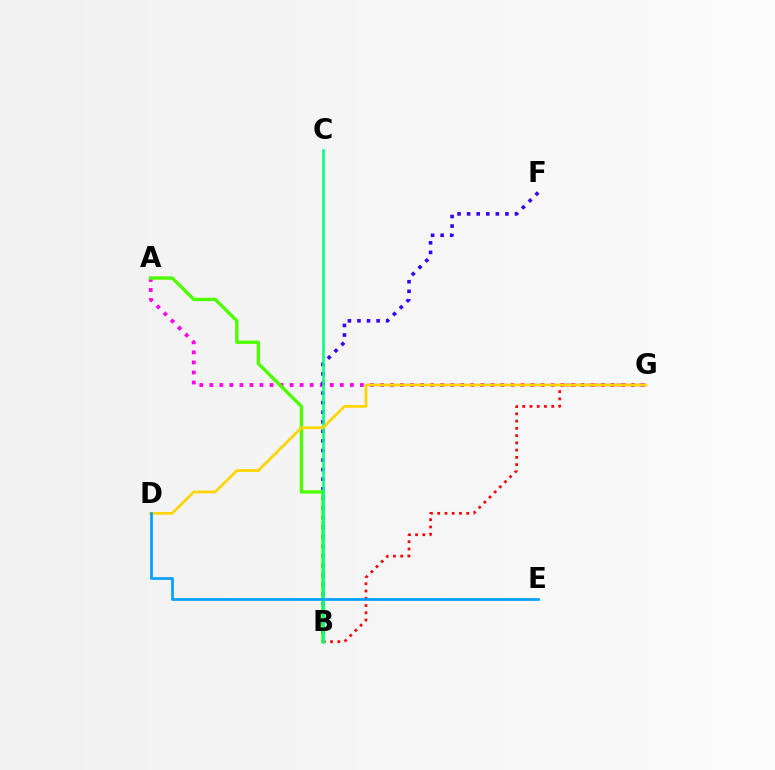{('A', 'G'): [{'color': '#ff00ed', 'line_style': 'dotted', 'thickness': 2.73}], ('B', 'F'): [{'color': '#3700ff', 'line_style': 'dotted', 'thickness': 2.6}], ('B', 'G'): [{'color': '#ff0000', 'line_style': 'dotted', 'thickness': 1.97}], ('A', 'B'): [{'color': '#4fff00', 'line_style': 'solid', 'thickness': 2.44}], ('B', 'C'): [{'color': '#00ff86', 'line_style': 'solid', 'thickness': 1.83}], ('D', 'G'): [{'color': '#ffd500', 'line_style': 'solid', 'thickness': 1.98}], ('D', 'E'): [{'color': '#009eff', 'line_style': 'solid', 'thickness': 1.93}]}